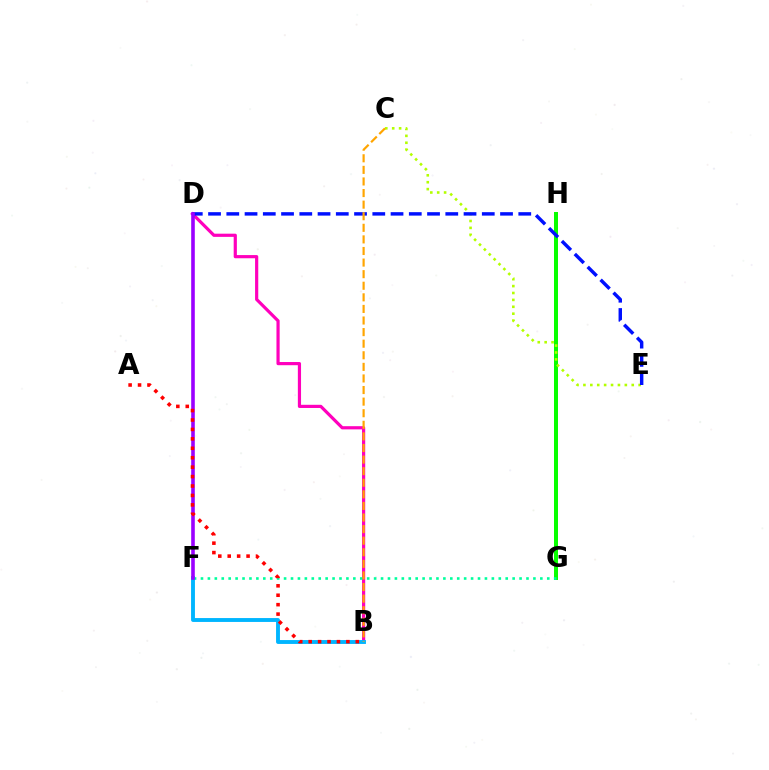{('G', 'H'): [{'color': '#08ff00', 'line_style': 'solid', 'thickness': 2.88}], ('B', 'D'): [{'color': '#ff00bd', 'line_style': 'solid', 'thickness': 2.29}], ('C', 'E'): [{'color': '#b3ff00', 'line_style': 'dotted', 'thickness': 1.88}], ('F', 'G'): [{'color': '#00ff9d', 'line_style': 'dotted', 'thickness': 1.88}], ('D', 'E'): [{'color': '#0010ff', 'line_style': 'dashed', 'thickness': 2.48}], ('B', 'F'): [{'color': '#00b5ff', 'line_style': 'solid', 'thickness': 2.79}], ('D', 'F'): [{'color': '#9b00ff', 'line_style': 'solid', 'thickness': 2.59}], ('A', 'B'): [{'color': '#ff0000', 'line_style': 'dotted', 'thickness': 2.56}], ('B', 'C'): [{'color': '#ffa500', 'line_style': 'dashed', 'thickness': 1.57}]}